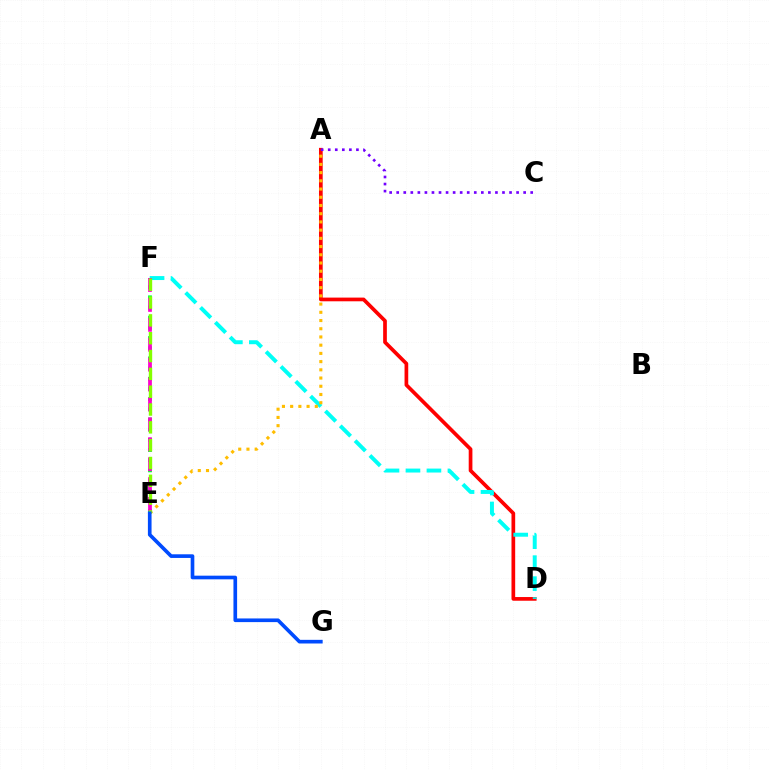{('E', 'F'): [{'color': '#00ff39', 'line_style': 'dotted', 'thickness': 2.77}, {'color': '#ff00cf', 'line_style': 'dashed', 'thickness': 2.71}, {'color': '#84ff00', 'line_style': 'dashed', 'thickness': 2.42}], ('A', 'D'): [{'color': '#ff0000', 'line_style': 'solid', 'thickness': 2.66}], ('D', 'F'): [{'color': '#00fff6', 'line_style': 'dashed', 'thickness': 2.85}], ('A', 'E'): [{'color': '#ffbd00', 'line_style': 'dotted', 'thickness': 2.23}], ('A', 'C'): [{'color': '#7200ff', 'line_style': 'dotted', 'thickness': 1.92}], ('E', 'G'): [{'color': '#004bff', 'line_style': 'solid', 'thickness': 2.63}]}